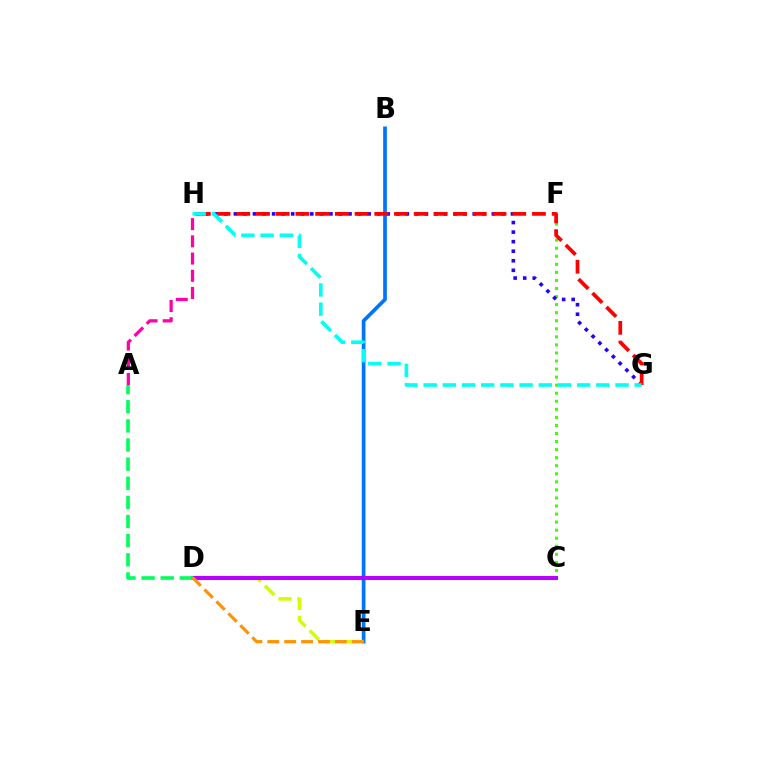{('C', 'F'): [{'color': '#3dff00', 'line_style': 'dotted', 'thickness': 2.19}], ('G', 'H'): [{'color': '#2500ff', 'line_style': 'dotted', 'thickness': 2.6}, {'color': '#ff0000', 'line_style': 'dashed', 'thickness': 2.68}, {'color': '#00fff6', 'line_style': 'dashed', 'thickness': 2.61}], ('B', 'E'): [{'color': '#0074ff', 'line_style': 'solid', 'thickness': 2.66}], ('D', 'E'): [{'color': '#d1ff00', 'line_style': 'dashed', 'thickness': 2.57}, {'color': '#ff9400', 'line_style': 'dashed', 'thickness': 2.3}], ('A', 'H'): [{'color': '#ff00ac', 'line_style': 'dashed', 'thickness': 2.34}], ('C', 'D'): [{'color': '#b900ff', 'line_style': 'solid', 'thickness': 2.91}], ('A', 'D'): [{'color': '#00ff5c', 'line_style': 'dashed', 'thickness': 2.6}]}